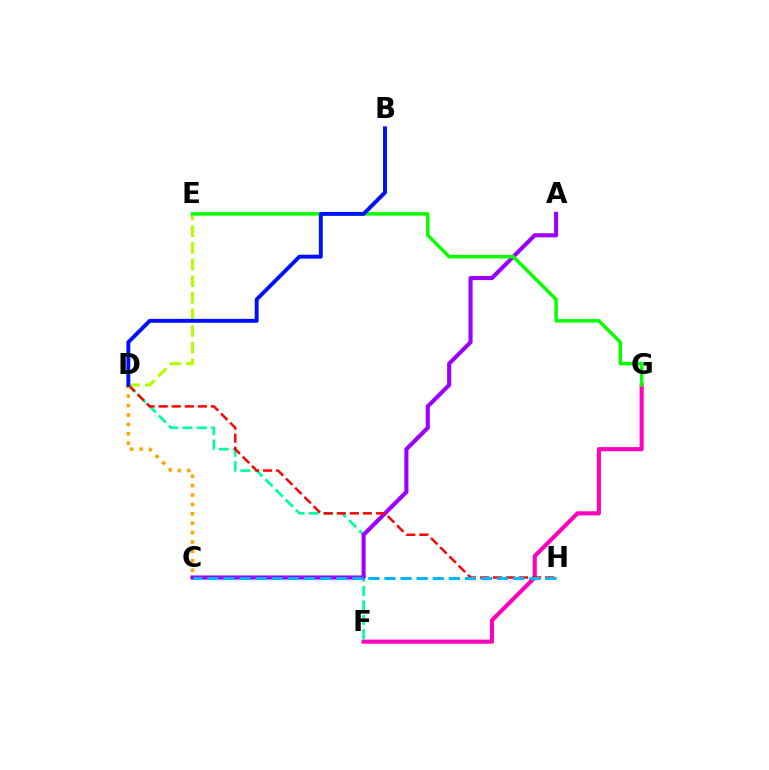{('D', 'F'): [{'color': '#00ff9d', 'line_style': 'dashed', 'thickness': 1.95}], ('D', 'E'): [{'color': '#b3ff00', 'line_style': 'dashed', 'thickness': 2.26}], ('A', 'C'): [{'color': '#9b00ff', 'line_style': 'solid', 'thickness': 2.95}], ('F', 'G'): [{'color': '#ff00bd', 'line_style': 'solid', 'thickness': 2.96}], ('E', 'G'): [{'color': '#08ff00', 'line_style': 'solid', 'thickness': 2.5}], ('D', 'H'): [{'color': '#ff0000', 'line_style': 'dashed', 'thickness': 1.77}], ('C', 'H'): [{'color': '#00b5ff', 'line_style': 'dashed', 'thickness': 2.19}], ('C', 'D'): [{'color': '#ffa500', 'line_style': 'dotted', 'thickness': 2.55}], ('B', 'D'): [{'color': '#0010ff', 'line_style': 'solid', 'thickness': 2.82}]}